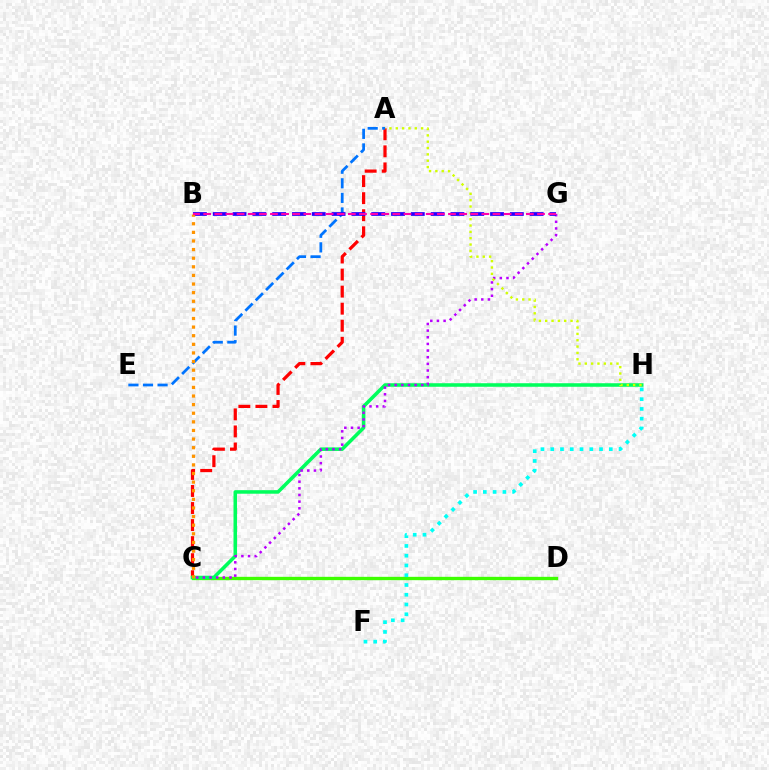{('C', 'D'): [{'color': '#3dff00', 'line_style': 'solid', 'thickness': 2.41}], ('A', 'C'): [{'color': '#ff0000', 'line_style': 'dashed', 'thickness': 2.32}], ('F', 'H'): [{'color': '#00fff6', 'line_style': 'dotted', 'thickness': 2.65}], ('A', 'E'): [{'color': '#0074ff', 'line_style': 'dashed', 'thickness': 1.98}], ('C', 'H'): [{'color': '#00ff5c', 'line_style': 'solid', 'thickness': 2.55}], ('C', 'G'): [{'color': '#b900ff', 'line_style': 'dotted', 'thickness': 1.81}], ('A', 'H'): [{'color': '#d1ff00', 'line_style': 'dotted', 'thickness': 1.72}], ('B', 'G'): [{'color': '#2500ff', 'line_style': 'dashed', 'thickness': 2.69}, {'color': '#ff00ac', 'line_style': 'dashed', 'thickness': 1.51}], ('B', 'C'): [{'color': '#ff9400', 'line_style': 'dotted', 'thickness': 2.34}]}